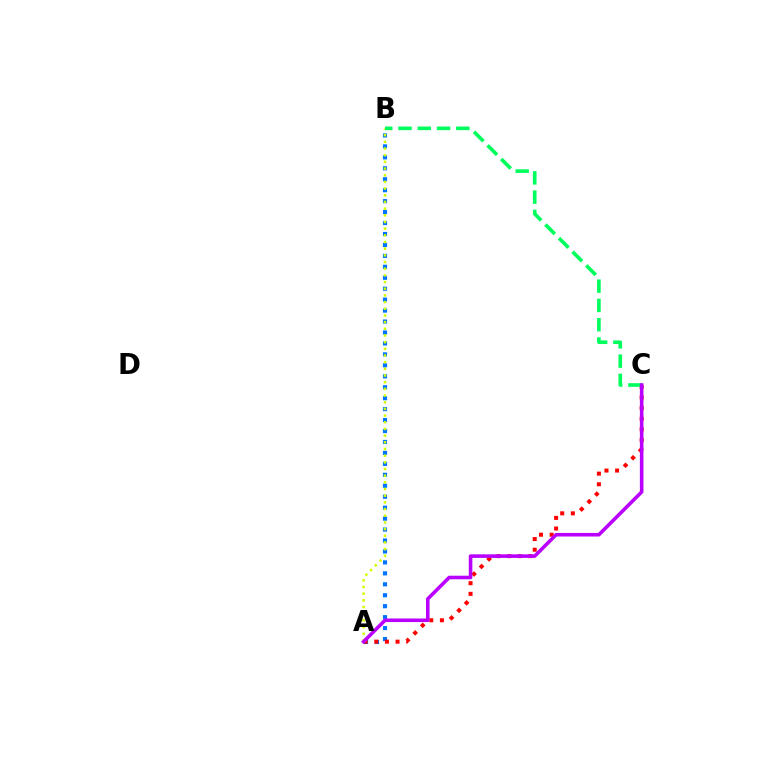{('A', 'B'): [{'color': '#0074ff', 'line_style': 'dotted', 'thickness': 2.97}, {'color': '#d1ff00', 'line_style': 'dotted', 'thickness': 1.81}], ('A', 'C'): [{'color': '#ff0000', 'line_style': 'dotted', 'thickness': 2.89}, {'color': '#b900ff', 'line_style': 'solid', 'thickness': 2.58}], ('B', 'C'): [{'color': '#00ff5c', 'line_style': 'dashed', 'thickness': 2.62}]}